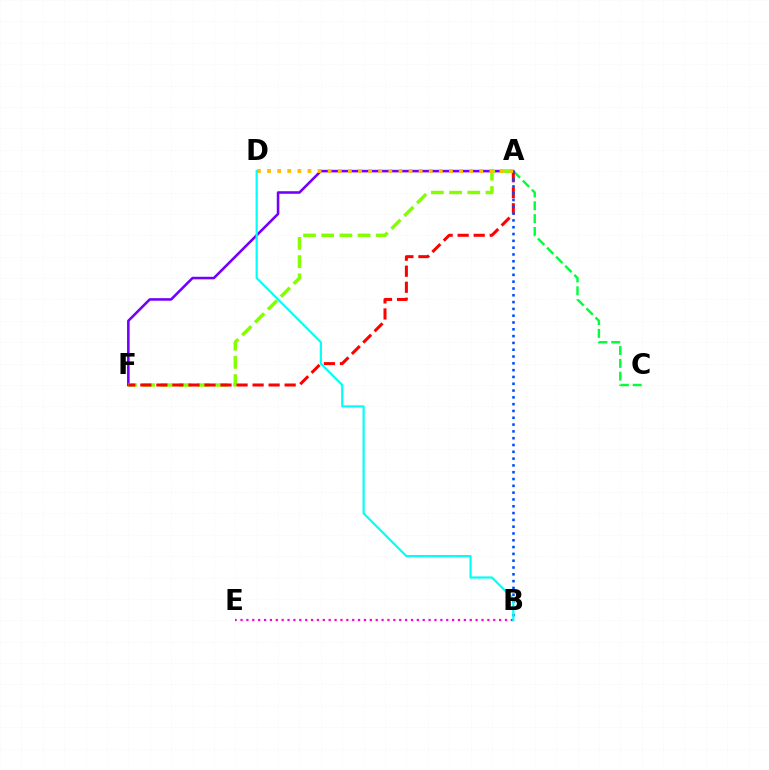{('A', 'F'): [{'color': '#7200ff', 'line_style': 'solid', 'thickness': 1.85}, {'color': '#84ff00', 'line_style': 'dashed', 'thickness': 2.47}, {'color': '#ff0000', 'line_style': 'dashed', 'thickness': 2.18}], ('B', 'E'): [{'color': '#ff00cf', 'line_style': 'dotted', 'thickness': 1.6}], ('A', 'C'): [{'color': '#00ff39', 'line_style': 'dashed', 'thickness': 1.75}], ('A', 'B'): [{'color': '#004bff', 'line_style': 'dotted', 'thickness': 1.85}], ('A', 'D'): [{'color': '#ffbd00', 'line_style': 'dotted', 'thickness': 2.75}], ('B', 'D'): [{'color': '#00fff6', 'line_style': 'solid', 'thickness': 1.57}]}